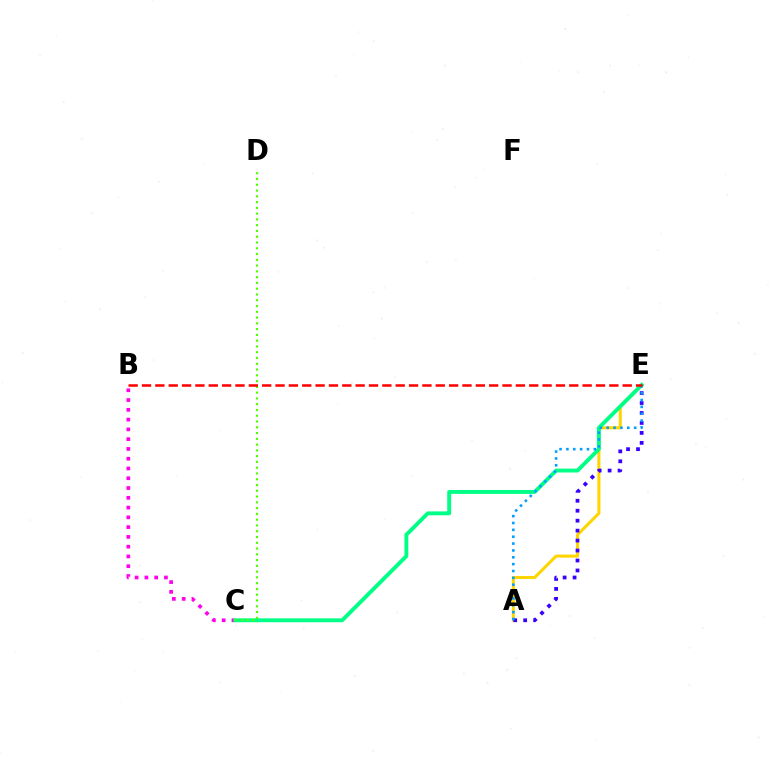{('A', 'E'): [{'color': '#ffd500', 'line_style': 'solid', 'thickness': 2.19}, {'color': '#3700ff', 'line_style': 'dotted', 'thickness': 2.71}, {'color': '#009eff', 'line_style': 'dotted', 'thickness': 1.86}], ('B', 'C'): [{'color': '#ff00ed', 'line_style': 'dotted', 'thickness': 2.66}], ('C', 'E'): [{'color': '#00ff86', 'line_style': 'solid', 'thickness': 2.8}], ('C', 'D'): [{'color': '#4fff00', 'line_style': 'dotted', 'thickness': 1.57}], ('B', 'E'): [{'color': '#ff0000', 'line_style': 'dashed', 'thickness': 1.81}]}